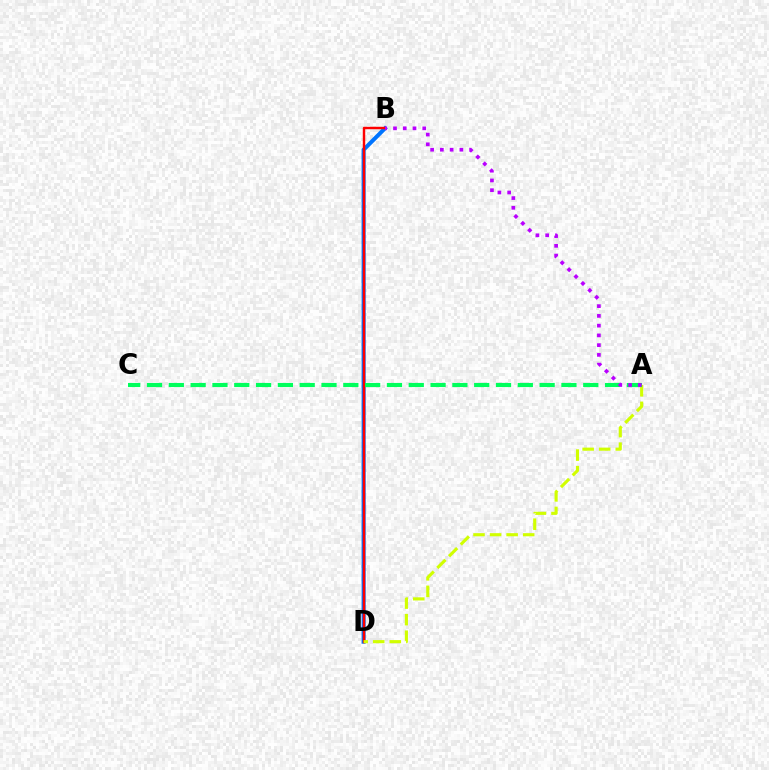{('B', 'D'): [{'color': '#0074ff', 'line_style': 'solid', 'thickness': 2.9}, {'color': '#ff0000', 'line_style': 'solid', 'thickness': 1.75}], ('A', 'D'): [{'color': '#d1ff00', 'line_style': 'dashed', 'thickness': 2.25}], ('A', 'C'): [{'color': '#00ff5c', 'line_style': 'dashed', 'thickness': 2.96}], ('A', 'B'): [{'color': '#b900ff', 'line_style': 'dotted', 'thickness': 2.65}]}